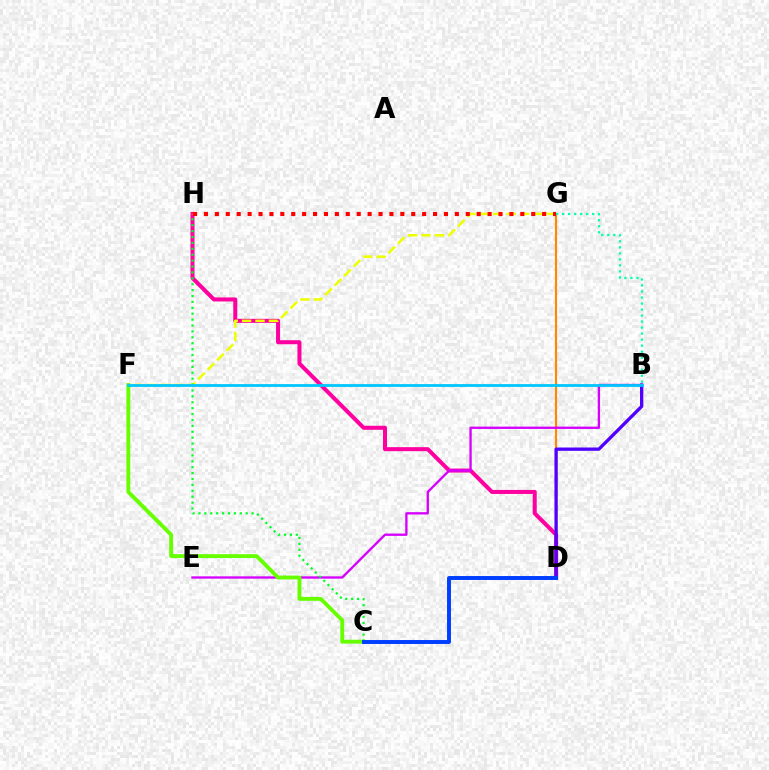{('D', 'H'): [{'color': '#ff00a0', 'line_style': 'solid', 'thickness': 2.9}], ('D', 'G'): [{'color': '#ff8800', 'line_style': 'solid', 'thickness': 1.54}], ('B', 'D'): [{'color': '#4f00ff', 'line_style': 'solid', 'thickness': 2.38}], ('B', 'E'): [{'color': '#d600ff', 'line_style': 'solid', 'thickness': 1.68}], ('F', 'G'): [{'color': '#eeff00', 'line_style': 'dashed', 'thickness': 1.82}], ('C', 'F'): [{'color': '#66ff00', 'line_style': 'solid', 'thickness': 2.78}], ('C', 'H'): [{'color': '#00ff27', 'line_style': 'dotted', 'thickness': 1.6}], ('C', 'D'): [{'color': '#003fff', 'line_style': 'solid', 'thickness': 2.83}], ('B', 'G'): [{'color': '#00ffaf', 'line_style': 'dotted', 'thickness': 1.63}], ('G', 'H'): [{'color': '#ff0000', 'line_style': 'dotted', 'thickness': 2.96}], ('B', 'F'): [{'color': '#00c7ff', 'line_style': 'solid', 'thickness': 2.01}]}